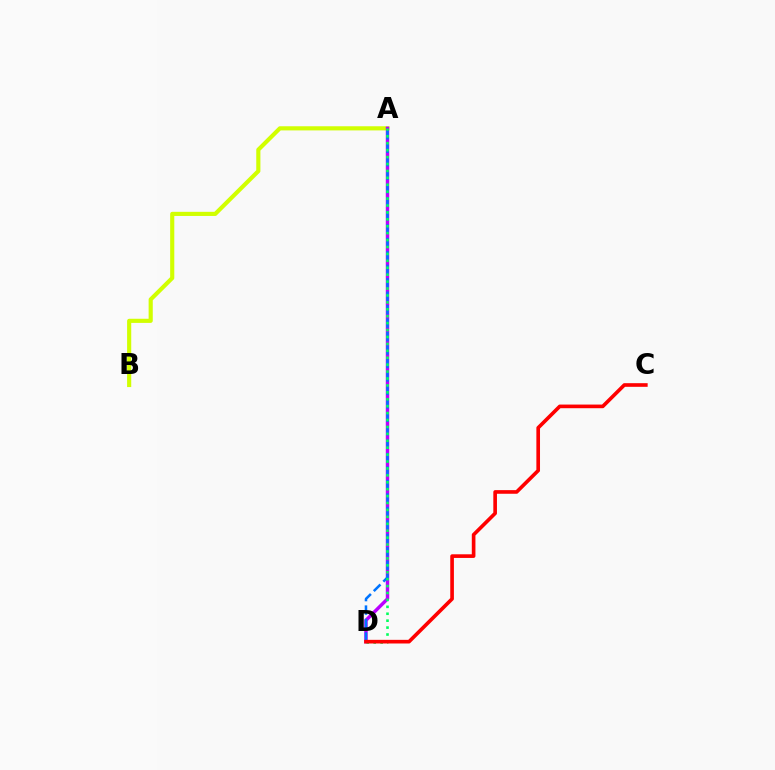{('A', 'B'): [{'color': '#d1ff00', 'line_style': 'solid', 'thickness': 2.98}], ('A', 'D'): [{'color': '#b900ff', 'line_style': 'solid', 'thickness': 2.47}, {'color': '#0074ff', 'line_style': 'dashed', 'thickness': 1.83}, {'color': '#00ff5c', 'line_style': 'dotted', 'thickness': 1.88}], ('C', 'D'): [{'color': '#ff0000', 'line_style': 'solid', 'thickness': 2.62}]}